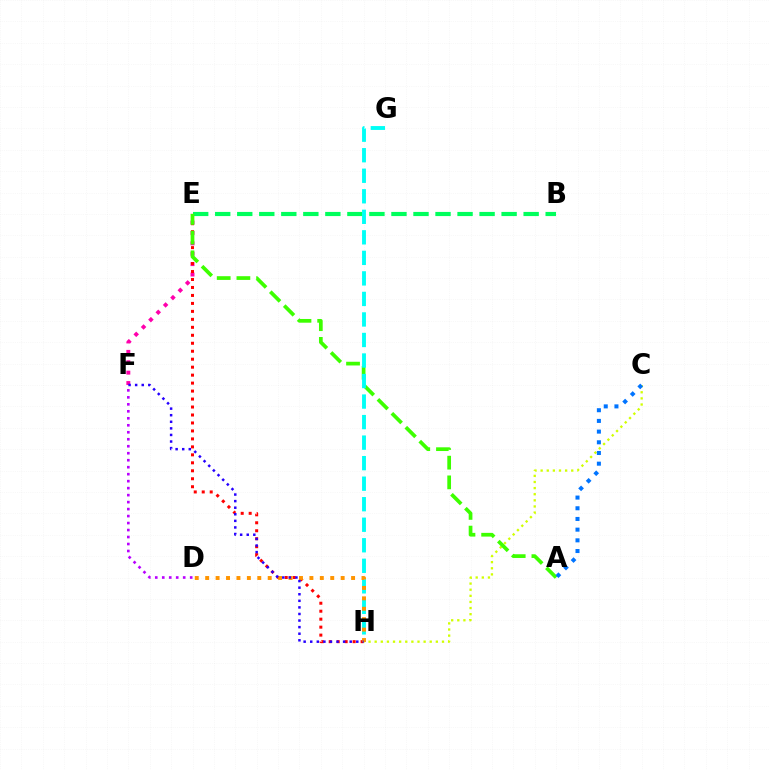{('D', 'F'): [{'color': '#b900ff', 'line_style': 'dotted', 'thickness': 1.9}], ('E', 'F'): [{'color': '#ff00ac', 'line_style': 'dotted', 'thickness': 2.82}], ('B', 'E'): [{'color': '#00ff5c', 'line_style': 'dashed', 'thickness': 2.99}], ('E', 'H'): [{'color': '#ff0000', 'line_style': 'dotted', 'thickness': 2.17}], ('C', 'H'): [{'color': '#d1ff00', 'line_style': 'dotted', 'thickness': 1.66}], ('A', 'E'): [{'color': '#3dff00', 'line_style': 'dashed', 'thickness': 2.68}], ('G', 'H'): [{'color': '#00fff6', 'line_style': 'dashed', 'thickness': 2.79}], ('D', 'H'): [{'color': '#ff9400', 'line_style': 'dotted', 'thickness': 2.83}], ('A', 'C'): [{'color': '#0074ff', 'line_style': 'dotted', 'thickness': 2.9}], ('F', 'H'): [{'color': '#2500ff', 'line_style': 'dotted', 'thickness': 1.79}]}